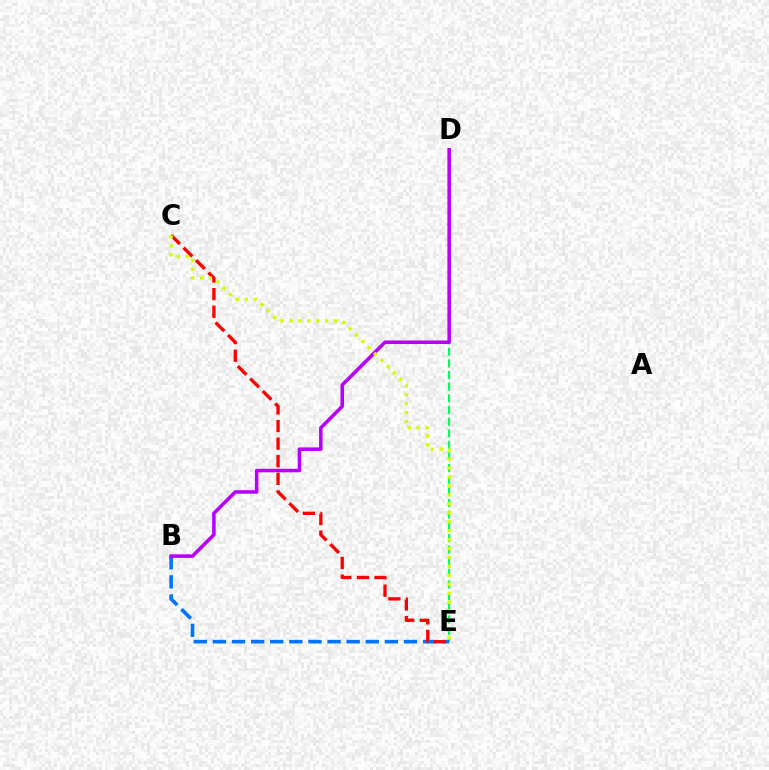{('D', 'E'): [{'color': '#00ff5c', 'line_style': 'dashed', 'thickness': 1.58}], ('B', 'E'): [{'color': '#0074ff', 'line_style': 'dashed', 'thickness': 2.6}], ('C', 'E'): [{'color': '#ff0000', 'line_style': 'dashed', 'thickness': 2.39}, {'color': '#d1ff00', 'line_style': 'dotted', 'thickness': 2.43}], ('B', 'D'): [{'color': '#b900ff', 'line_style': 'solid', 'thickness': 2.54}]}